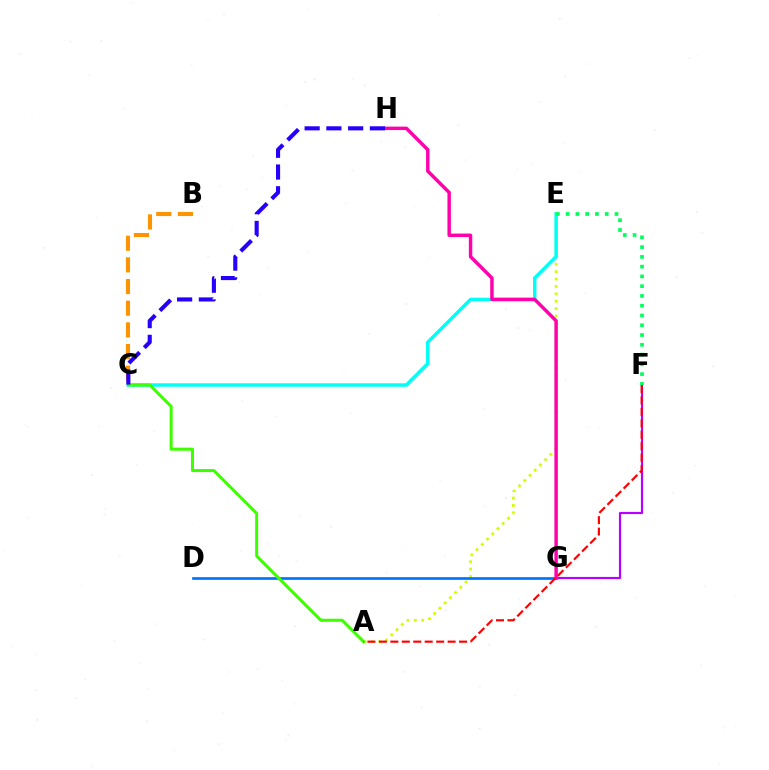{('A', 'E'): [{'color': '#d1ff00', 'line_style': 'dotted', 'thickness': 2.01}], ('B', 'C'): [{'color': '#ff9400', 'line_style': 'dashed', 'thickness': 2.94}], ('F', 'G'): [{'color': '#b900ff', 'line_style': 'solid', 'thickness': 1.55}], ('C', 'E'): [{'color': '#00fff6', 'line_style': 'solid', 'thickness': 2.5}], ('D', 'G'): [{'color': '#0074ff', 'line_style': 'solid', 'thickness': 1.93}], ('E', 'F'): [{'color': '#00ff5c', 'line_style': 'dotted', 'thickness': 2.65}], ('G', 'H'): [{'color': '#ff00ac', 'line_style': 'solid', 'thickness': 2.48}], ('A', 'C'): [{'color': '#3dff00', 'line_style': 'solid', 'thickness': 2.18}], ('C', 'H'): [{'color': '#2500ff', 'line_style': 'dashed', 'thickness': 2.96}], ('A', 'F'): [{'color': '#ff0000', 'line_style': 'dashed', 'thickness': 1.56}]}